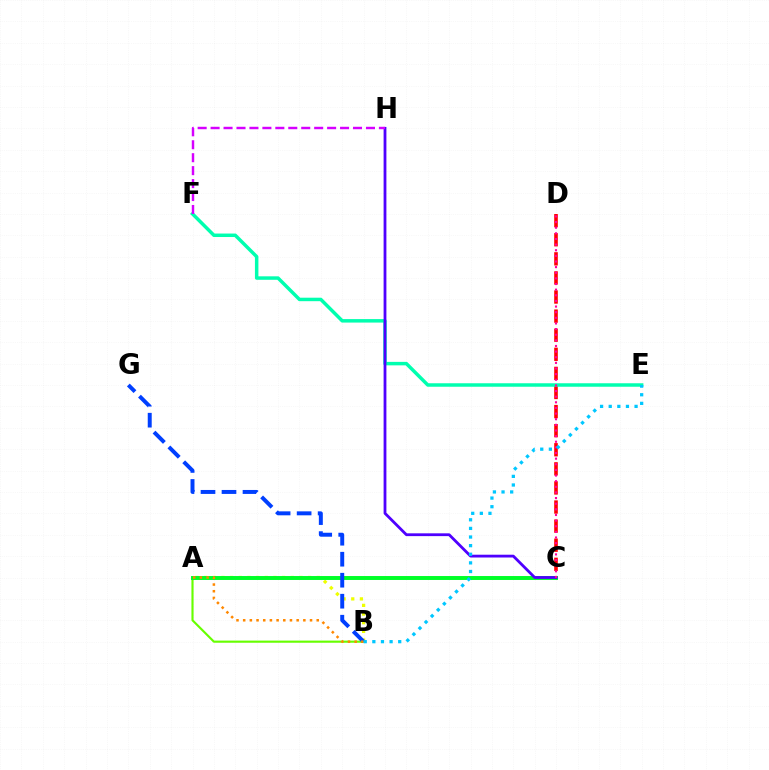{('A', 'B'): [{'color': '#66ff00', 'line_style': 'solid', 'thickness': 1.54}, {'color': '#eeff00', 'line_style': 'dotted', 'thickness': 2.35}, {'color': '#ff8800', 'line_style': 'dotted', 'thickness': 1.82}], ('C', 'D'): [{'color': '#ff0000', 'line_style': 'dashed', 'thickness': 2.59}, {'color': '#ff00a0', 'line_style': 'dotted', 'thickness': 1.53}], ('A', 'C'): [{'color': '#00ff27', 'line_style': 'solid', 'thickness': 2.83}], ('B', 'G'): [{'color': '#003fff', 'line_style': 'dashed', 'thickness': 2.85}], ('E', 'F'): [{'color': '#00ffaf', 'line_style': 'solid', 'thickness': 2.51}], ('C', 'H'): [{'color': '#4f00ff', 'line_style': 'solid', 'thickness': 2.01}], ('F', 'H'): [{'color': '#d600ff', 'line_style': 'dashed', 'thickness': 1.76}], ('B', 'E'): [{'color': '#00c7ff', 'line_style': 'dotted', 'thickness': 2.34}]}